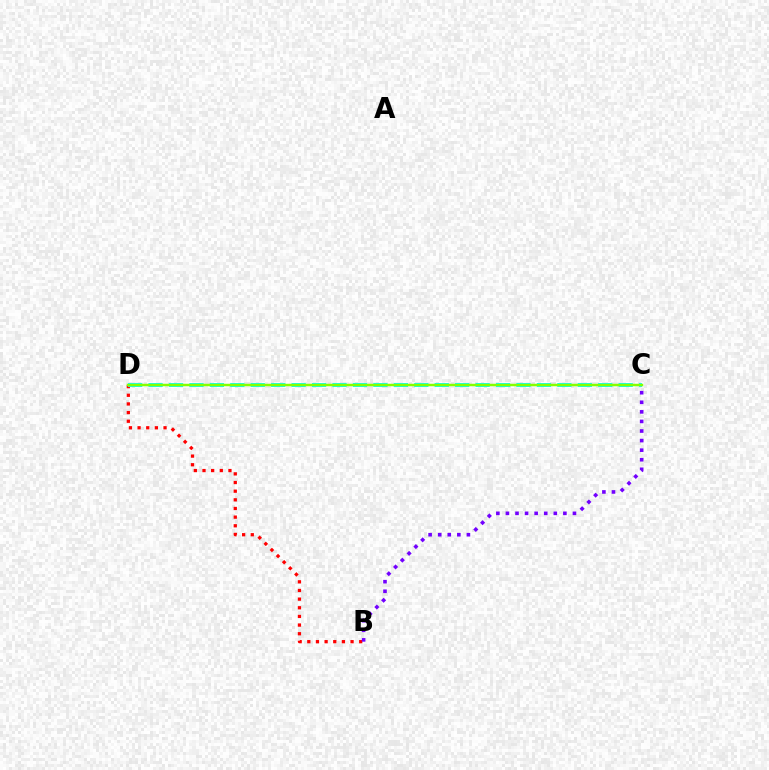{('B', 'D'): [{'color': '#ff0000', 'line_style': 'dotted', 'thickness': 2.35}], ('C', 'D'): [{'color': '#00fff6', 'line_style': 'dashed', 'thickness': 2.78}, {'color': '#84ff00', 'line_style': 'solid', 'thickness': 1.78}], ('B', 'C'): [{'color': '#7200ff', 'line_style': 'dotted', 'thickness': 2.6}]}